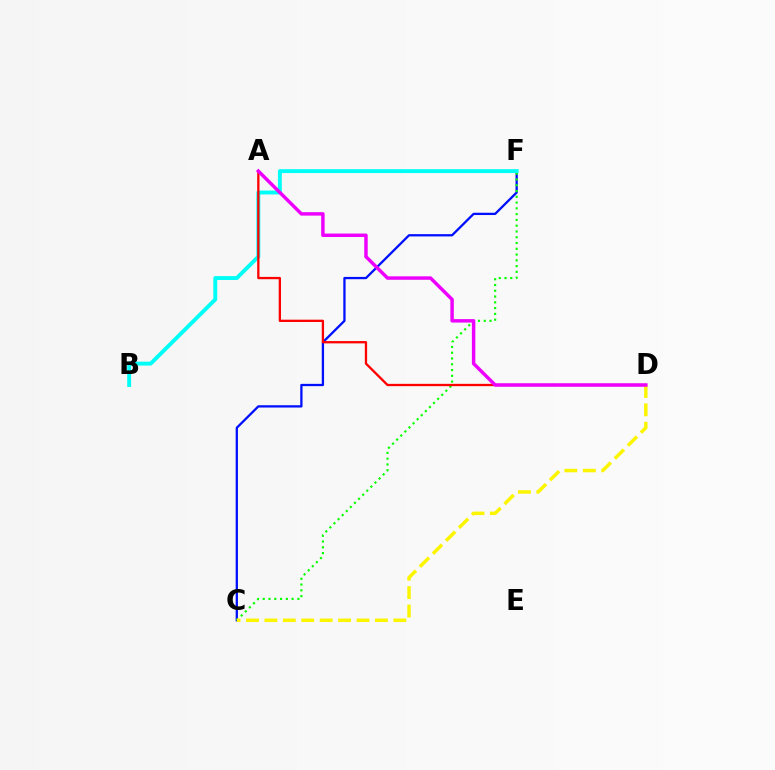{('C', 'F'): [{'color': '#0010ff', 'line_style': 'solid', 'thickness': 1.65}, {'color': '#08ff00', 'line_style': 'dotted', 'thickness': 1.57}], ('B', 'F'): [{'color': '#00fff6', 'line_style': 'solid', 'thickness': 2.81}], ('A', 'D'): [{'color': '#ff0000', 'line_style': 'solid', 'thickness': 1.66}, {'color': '#ee00ff', 'line_style': 'solid', 'thickness': 2.49}], ('C', 'D'): [{'color': '#fcf500', 'line_style': 'dashed', 'thickness': 2.5}]}